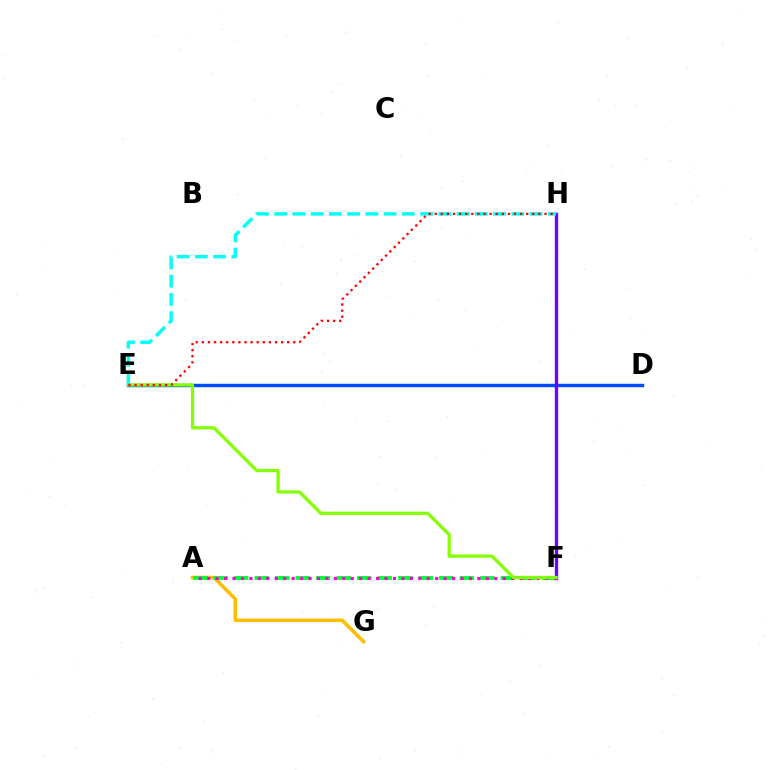{('A', 'G'): [{'color': '#ffbd00', 'line_style': 'solid', 'thickness': 2.54}], ('D', 'E'): [{'color': '#004bff', 'line_style': 'solid', 'thickness': 2.46}], ('F', 'H'): [{'color': '#7200ff', 'line_style': 'solid', 'thickness': 2.41}], ('A', 'F'): [{'color': '#00ff39', 'line_style': 'dashed', 'thickness': 2.79}, {'color': '#ff00cf', 'line_style': 'dotted', 'thickness': 2.29}], ('E', 'F'): [{'color': '#84ff00', 'line_style': 'solid', 'thickness': 2.34}], ('E', 'H'): [{'color': '#00fff6', 'line_style': 'dashed', 'thickness': 2.48}, {'color': '#ff0000', 'line_style': 'dotted', 'thickness': 1.66}]}